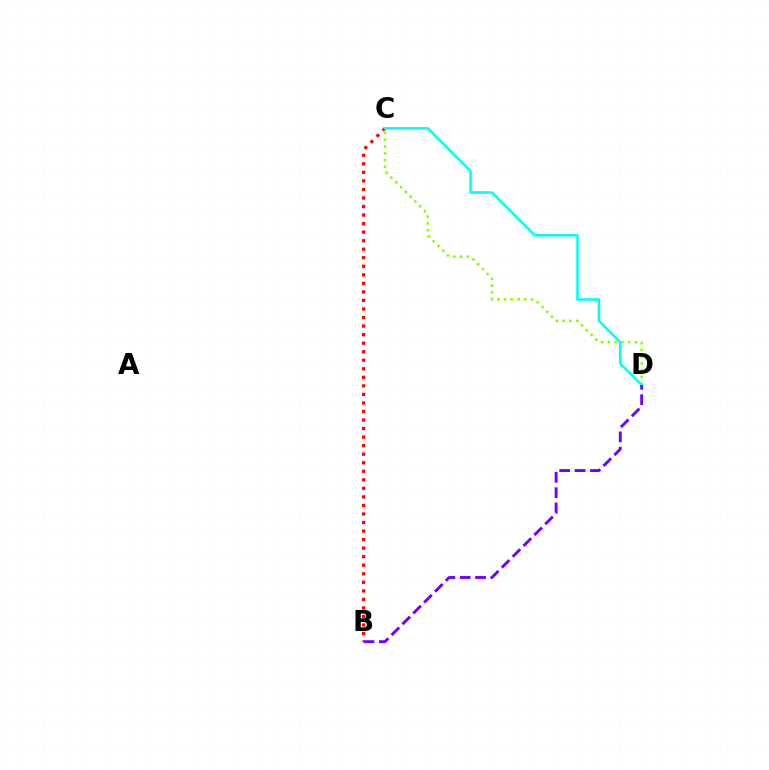{('B', 'C'): [{'color': '#ff0000', 'line_style': 'dotted', 'thickness': 2.32}], ('C', 'D'): [{'color': '#84ff00', 'line_style': 'dotted', 'thickness': 1.83}, {'color': '#00fff6', 'line_style': 'solid', 'thickness': 1.83}], ('B', 'D'): [{'color': '#7200ff', 'line_style': 'dashed', 'thickness': 2.09}]}